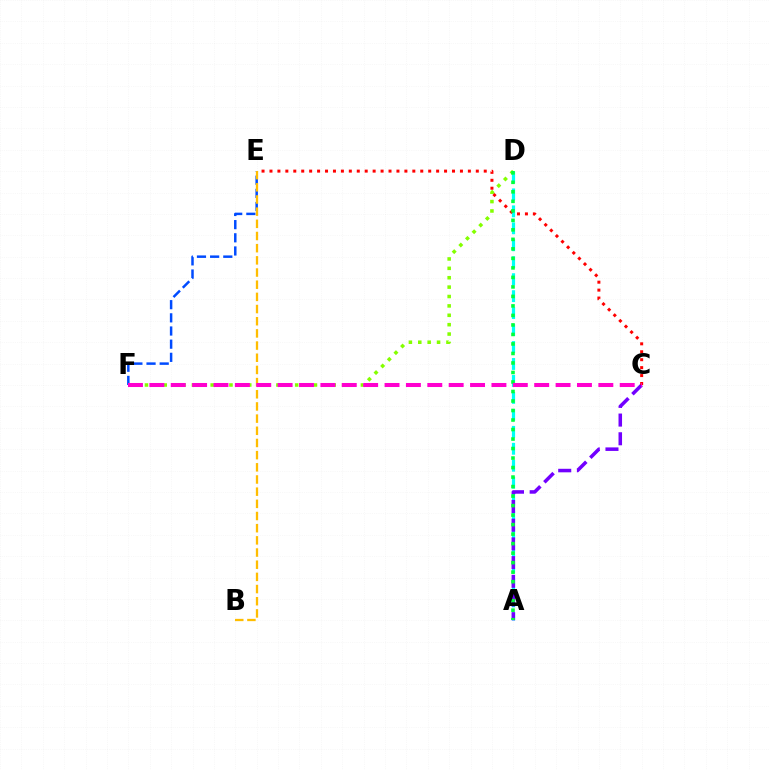{('E', 'F'): [{'color': '#004bff', 'line_style': 'dashed', 'thickness': 1.79}], ('A', 'D'): [{'color': '#00fff6', 'line_style': 'dashed', 'thickness': 2.3}, {'color': '#00ff39', 'line_style': 'dotted', 'thickness': 2.58}], ('D', 'F'): [{'color': '#84ff00', 'line_style': 'dotted', 'thickness': 2.55}], ('A', 'C'): [{'color': '#7200ff', 'line_style': 'dashed', 'thickness': 2.54}], ('C', 'E'): [{'color': '#ff0000', 'line_style': 'dotted', 'thickness': 2.16}], ('B', 'E'): [{'color': '#ffbd00', 'line_style': 'dashed', 'thickness': 1.65}], ('C', 'F'): [{'color': '#ff00cf', 'line_style': 'dashed', 'thickness': 2.9}]}